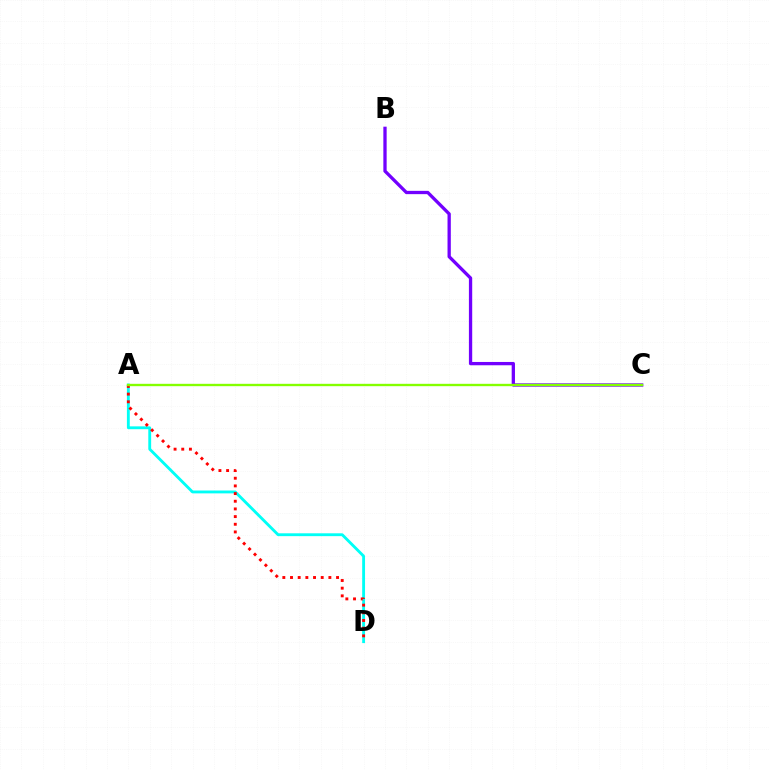{('A', 'D'): [{'color': '#00fff6', 'line_style': 'solid', 'thickness': 2.05}, {'color': '#ff0000', 'line_style': 'dotted', 'thickness': 2.08}], ('B', 'C'): [{'color': '#7200ff', 'line_style': 'solid', 'thickness': 2.37}], ('A', 'C'): [{'color': '#84ff00', 'line_style': 'solid', 'thickness': 1.7}]}